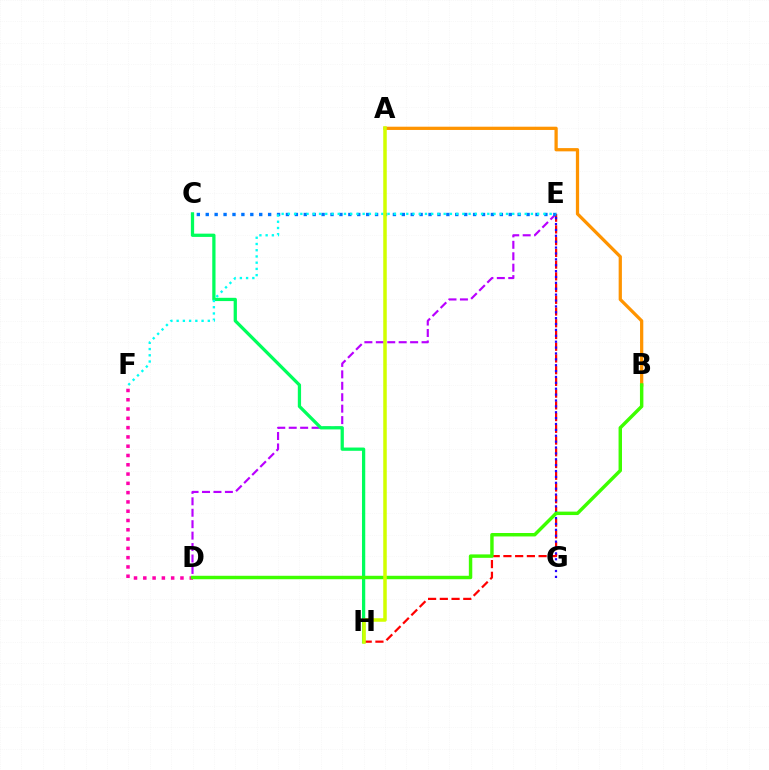{('D', 'E'): [{'color': '#b900ff', 'line_style': 'dashed', 'thickness': 1.55}], ('E', 'H'): [{'color': '#ff0000', 'line_style': 'dashed', 'thickness': 1.59}], ('C', 'H'): [{'color': '#00ff5c', 'line_style': 'solid', 'thickness': 2.35}], ('C', 'E'): [{'color': '#0074ff', 'line_style': 'dotted', 'thickness': 2.42}], ('E', 'G'): [{'color': '#2500ff', 'line_style': 'dotted', 'thickness': 1.6}], ('D', 'F'): [{'color': '#ff00ac', 'line_style': 'dotted', 'thickness': 2.52}], ('E', 'F'): [{'color': '#00fff6', 'line_style': 'dotted', 'thickness': 1.69}], ('A', 'B'): [{'color': '#ff9400', 'line_style': 'solid', 'thickness': 2.34}], ('B', 'D'): [{'color': '#3dff00', 'line_style': 'solid', 'thickness': 2.48}], ('A', 'H'): [{'color': '#d1ff00', 'line_style': 'solid', 'thickness': 2.53}]}